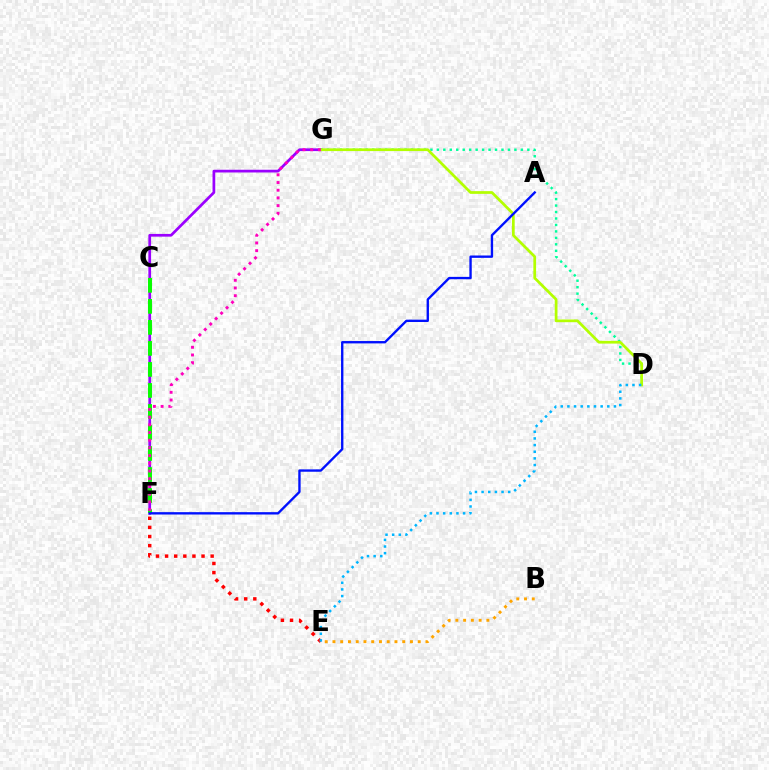{('E', 'F'): [{'color': '#ff0000', 'line_style': 'dotted', 'thickness': 2.48}], ('F', 'G'): [{'color': '#9b00ff', 'line_style': 'solid', 'thickness': 1.96}, {'color': '#ff00bd', 'line_style': 'dotted', 'thickness': 2.09}], ('D', 'G'): [{'color': '#00ff9d', 'line_style': 'dotted', 'thickness': 1.76}, {'color': '#b3ff00', 'line_style': 'solid', 'thickness': 1.97}], ('B', 'E'): [{'color': '#ffa500', 'line_style': 'dotted', 'thickness': 2.11}], ('C', 'F'): [{'color': '#08ff00', 'line_style': 'dashed', 'thickness': 2.86}], ('A', 'F'): [{'color': '#0010ff', 'line_style': 'solid', 'thickness': 1.7}], ('D', 'E'): [{'color': '#00b5ff', 'line_style': 'dotted', 'thickness': 1.81}]}